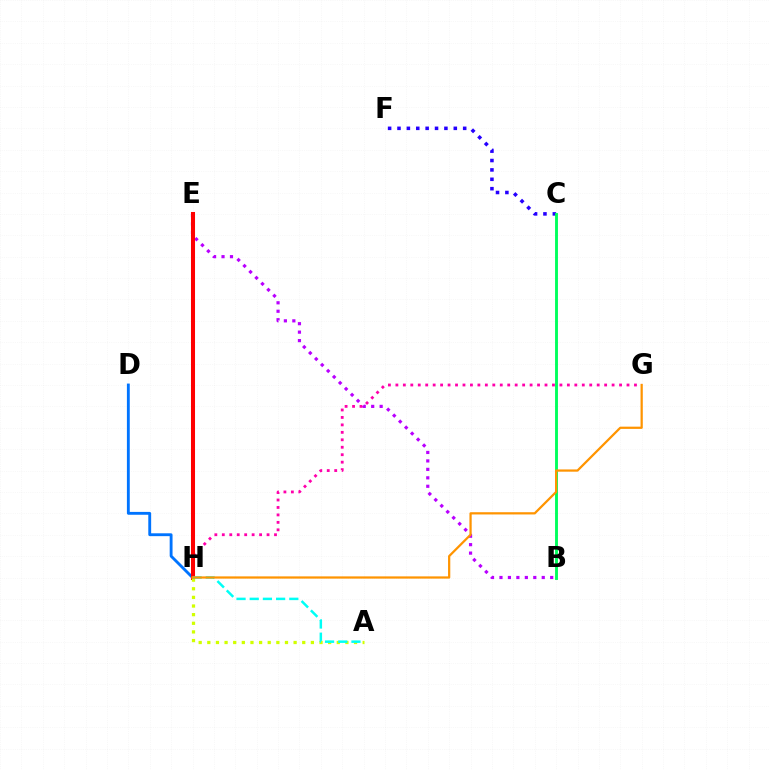{('C', 'F'): [{'color': '#2500ff', 'line_style': 'dotted', 'thickness': 2.55}], ('E', 'H'): [{'color': '#3dff00', 'line_style': 'solid', 'thickness': 2.17}, {'color': '#ff0000', 'line_style': 'solid', 'thickness': 2.91}], ('D', 'H'): [{'color': '#0074ff', 'line_style': 'solid', 'thickness': 2.06}], ('B', 'E'): [{'color': '#b900ff', 'line_style': 'dotted', 'thickness': 2.3}], ('G', 'H'): [{'color': '#ff00ac', 'line_style': 'dotted', 'thickness': 2.03}, {'color': '#ff9400', 'line_style': 'solid', 'thickness': 1.61}], ('A', 'H'): [{'color': '#d1ff00', 'line_style': 'dotted', 'thickness': 2.35}, {'color': '#00fff6', 'line_style': 'dashed', 'thickness': 1.79}], ('B', 'C'): [{'color': '#00ff5c', 'line_style': 'solid', 'thickness': 2.08}]}